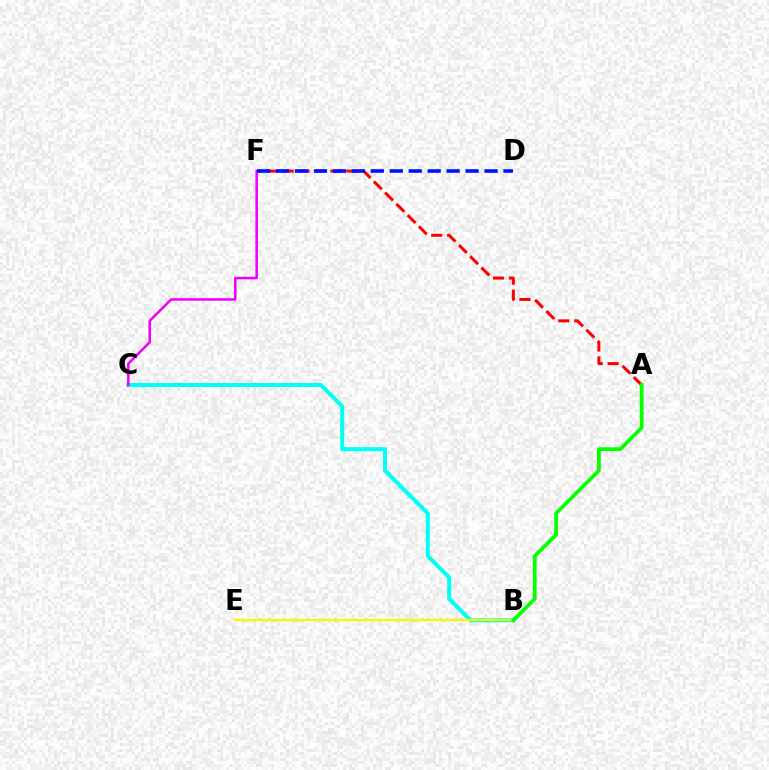{('A', 'F'): [{'color': '#ff0000', 'line_style': 'dashed', 'thickness': 2.16}], ('B', 'C'): [{'color': '#00fff6', 'line_style': 'solid', 'thickness': 2.88}], ('C', 'F'): [{'color': '#ee00ff', 'line_style': 'solid', 'thickness': 1.83}], ('D', 'F'): [{'color': '#0010ff', 'line_style': 'dashed', 'thickness': 2.57}], ('B', 'E'): [{'color': '#fcf500', 'line_style': 'solid', 'thickness': 1.65}], ('A', 'B'): [{'color': '#08ff00', 'line_style': 'solid', 'thickness': 2.72}]}